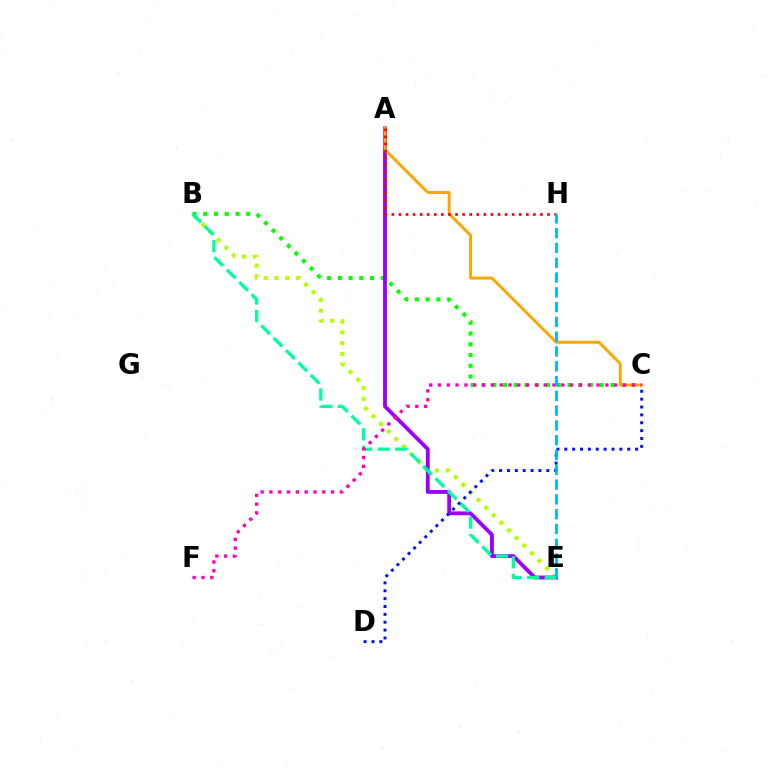{('B', 'E'): [{'color': '#b3ff00', 'line_style': 'dotted', 'thickness': 2.92}, {'color': '#00ff9d', 'line_style': 'dashed', 'thickness': 2.38}], ('B', 'C'): [{'color': '#08ff00', 'line_style': 'dotted', 'thickness': 2.92}], ('A', 'E'): [{'color': '#9b00ff', 'line_style': 'solid', 'thickness': 2.76}], ('C', 'D'): [{'color': '#0010ff', 'line_style': 'dotted', 'thickness': 2.14}], ('A', 'C'): [{'color': '#ffa500', 'line_style': 'solid', 'thickness': 2.1}], ('A', 'H'): [{'color': '#ff0000', 'line_style': 'dotted', 'thickness': 1.92}], ('C', 'F'): [{'color': '#ff00bd', 'line_style': 'dotted', 'thickness': 2.39}], ('E', 'H'): [{'color': '#00b5ff', 'line_style': 'dashed', 'thickness': 2.01}]}